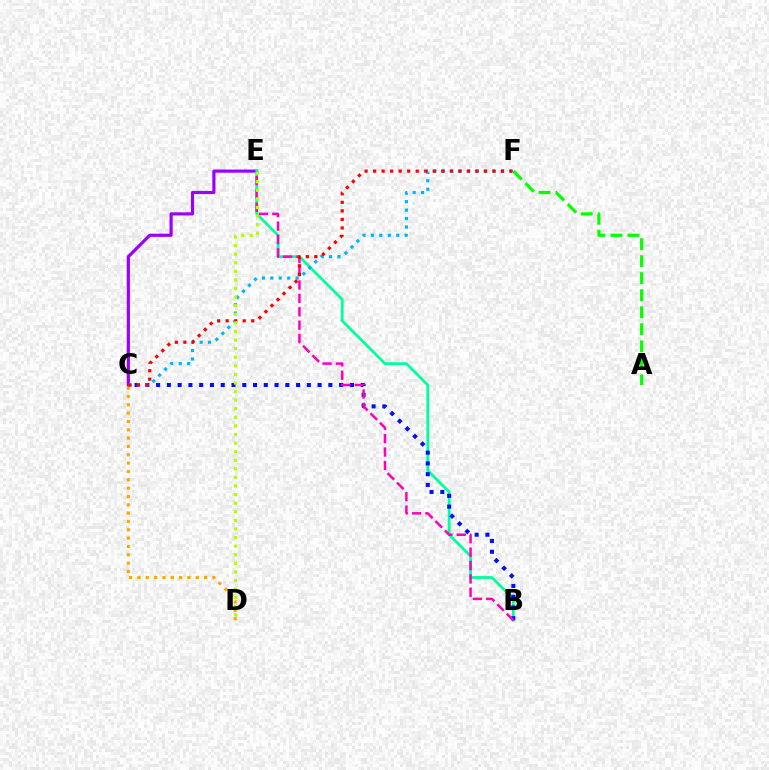{('C', 'E'): [{'color': '#9b00ff', 'line_style': 'solid', 'thickness': 2.28}], ('B', 'E'): [{'color': '#00ff9d', 'line_style': 'solid', 'thickness': 2.0}, {'color': '#ff00bd', 'line_style': 'dashed', 'thickness': 1.82}], ('C', 'D'): [{'color': '#ffa500', 'line_style': 'dotted', 'thickness': 2.26}], ('B', 'C'): [{'color': '#0010ff', 'line_style': 'dotted', 'thickness': 2.93}], ('C', 'F'): [{'color': '#00b5ff', 'line_style': 'dotted', 'thickness': 2.3}, {'color': '#ff0000', 'line_style': 'dotted', 'thickness': 2.31}], ('D', 'E'): [{'color': '#b3ff00', 'line_style': 'dotted', 'thickness': 2.33}], ('A', 'F'): [{'color': '#08ff00', 'line_style': 'dashed', 'thickness': 2.31}]}